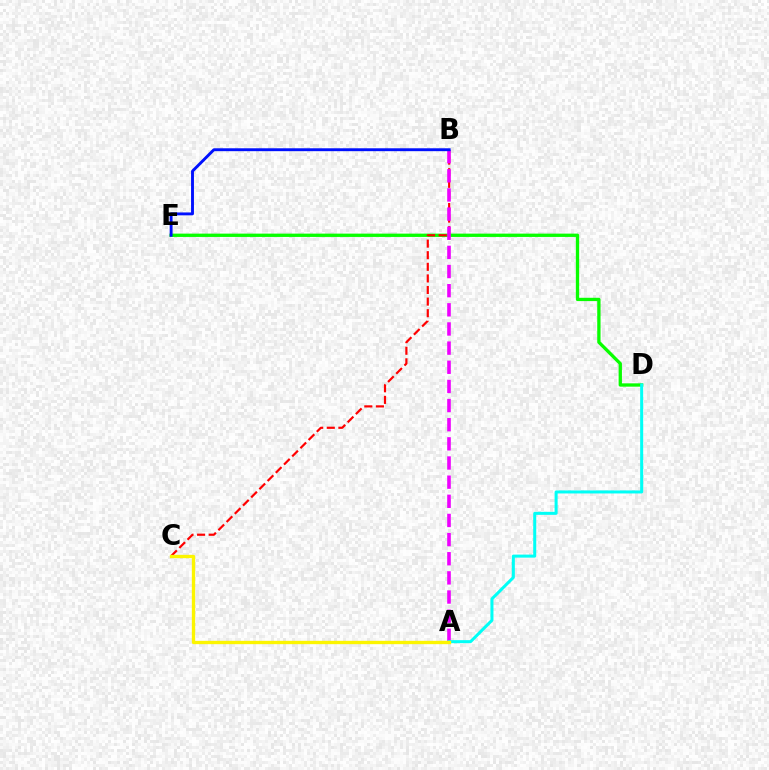{('D', 'E'): [{'color': '#08ff00', 'line_style': 'solid', 'thickness': 2.38}], ('B', 'C'): [{'color': '#ff0000', 'line_style': 'dashed', 'thickness': 1.58}], ('A', 'B'): [{'color': '#ee00ff', 'line_style': 'dashed', 'thickness': 2.6}], ('B', 'E'): [{'color': '#0010ff', 'line_style': 'solid', 'thickness': 2.08}], ('A', 'D'): [{'color': '#00fff6', 'line_style': 'solid', 'thickness': 2.18}], ('A', 'C'): [{'color': '#fcf500', 'line_style': 'solid', 'thickness': 2.4}]}